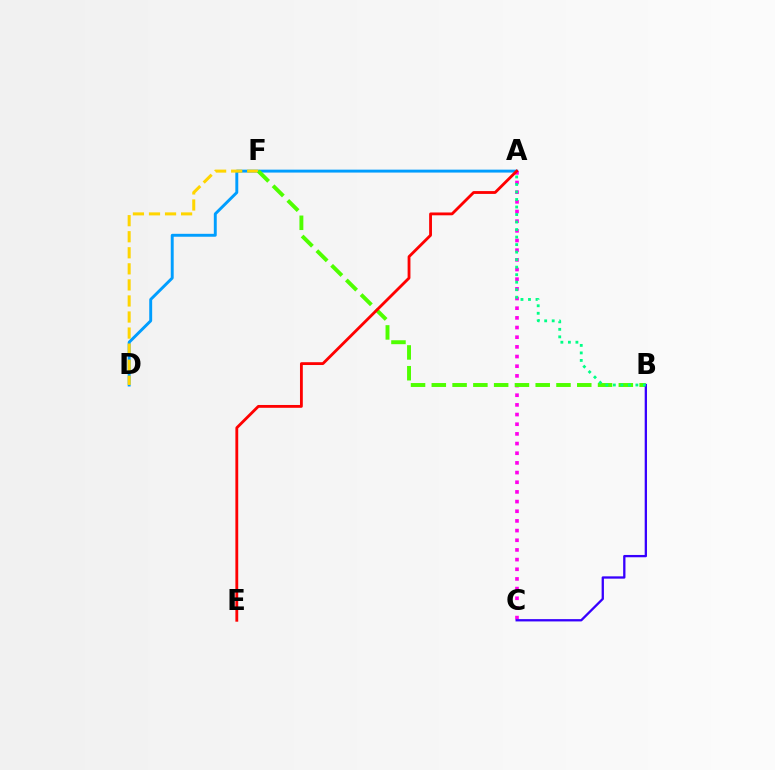{('A', 'D'): [{'color': '#009eff', 'line_style': 'solid', 'thickness': 2.1}], ('A', 'C'): [{'color': '#ff00ed', 'line_style': 'dotted', 'thickness': 2.63}], ('D', 'F'): [{'color': '#ffd500', 'line_style': 'dashed', 'thickness': 2.18}], ('B', 'F'): [{'color': '#4fff00', 'line_style': 'dashed', 'thickness': 2.82}], ('B', 'C'): [{'color': '#3700ff', 'line_style': 'solid', 'thickness': 1.66}], ('A', 'E'): [{'color': '#ff0000', 'line_style': 'solid', 'thickness': 2.04}], ('A', 'B'): [{'color': '#00ff86', 'line_style': 'dotted', 'thickness': 2.04}]}